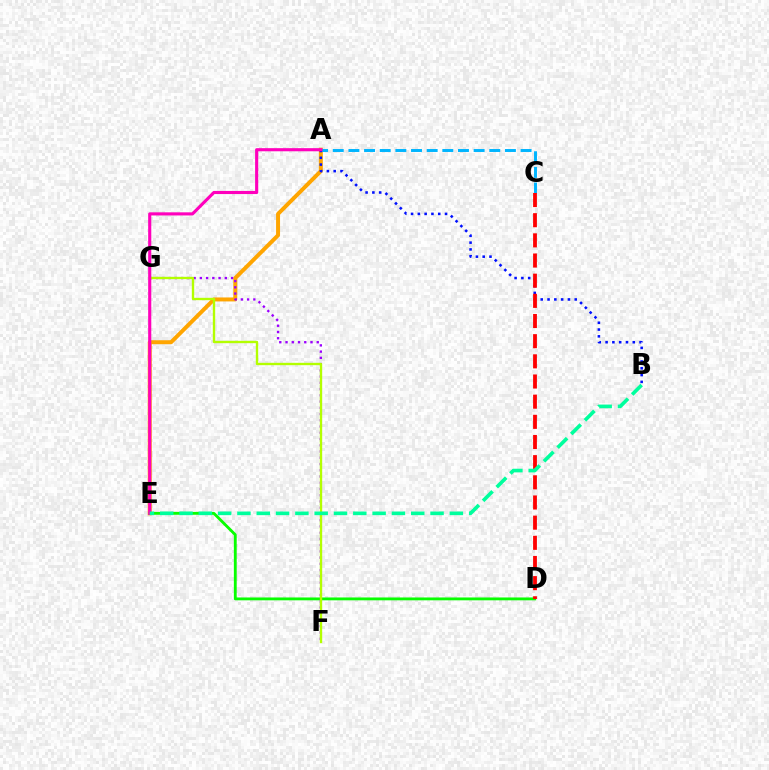{('A', 'E'): [{'color': '#ffa500', 'line_style': 'solid', 'thickness': 2.86}, {'color': '#ff00bd', 'line_style': 'solid', 'thickness': 2.25}], ('D', 'E'): [{'color': '#08ff00', 'line_style': 'solid', 'thickness': 2.05}], ('A', 'C'): [{'color': '#00b5ff', 'line_style': 'dashed', 'thickness': 2.13}], ('A', 'B'): [{'color': '#0010ff', 'line_style': 'dotted', 'thickness': 1.85}], ('F', 'G'): [{'color': '#9b00ff', 'line_style': 'dotted', 'thickness': 1.7}, {'color': '#b3ff00', 'line_style': 'solid', 'thickness': 1.7}], ('C', 'D'): [{'color': '#ff0000', 'line_style': 'dashed', 'thickness': 2.74}], ('B', 'E'): [{'color': '#00ff9d', 'line_style': 'dashed', 'thickness': 2.62}]}